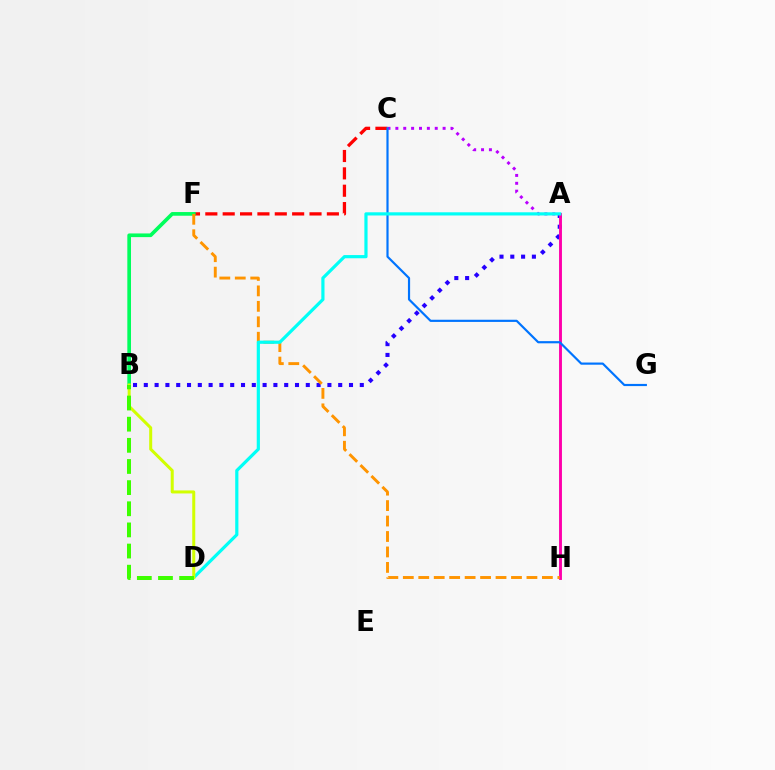{('C', 'F'): [{'color': '#ff0000', 'line_style': 'dashed', 'thickness': 2.36}], ('A', 'C'): [{'color': '#b900ff', 'line_style': 'dotted', 'thickness': 2.14}], ('A', 'B'): [{'color': '#2500ff', 'line_style': 'dotted', 'thickness': 2.93}], ('A', 'H'): [{'color': '#ff00ac', 'line_style': 'solid', 'thickness': 2.09}], ('B', 'F'): [{'color': '#00ff5c', 'line_style': 'solid', 'thickness': 2.65}], ('F', 'H'): [{'color': '#ff9400', 'line_style': 'dashed', 'thickness': 2.1}], ('C', 'G'): [{'color': '#0074ff', 'line_style': 'solid', 'thickness': 1.57}], ('A', 'D'): [{'color': '#00fff6', 'line_style': 'solid', 'thickness': 2.3}], ('B', 'D'): [{'color': '#d1ff00', 'line_style': 'solid', 'thickness': 2.17}, {'color': '#3dff00', 'line_style': 'dashed', 'thickness': 2.87}]}